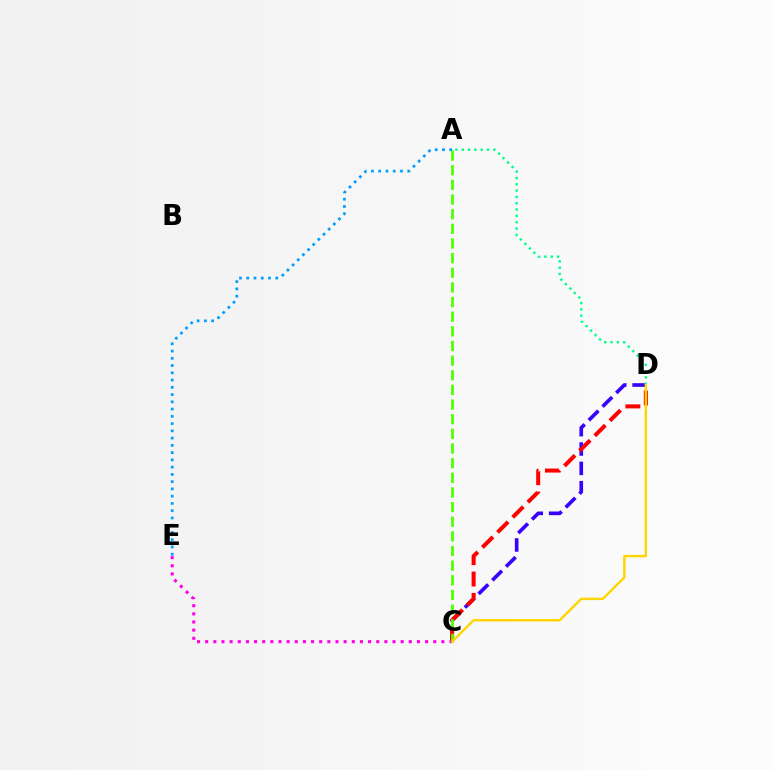{('C', 'D'): [{'color': '#3700ff', 'line_style': 'dashed', 'thickness': 2.63}, {'color': '#ff0000', 'line_style': 'dashed', 'thickness': 2.9}, {'color': '#ffd500', 'line_style': 'solid', 'thickness': 1.72}], ('A', 'C'): [{'color': '#4fff00', 'line_style': 'dashed', 'thickness': 1.99}], ('C', 'E'): [{'color': '#ff00ed', 'line_style': 'dotted', 'thickness': 2.21}], ('A', 'D'): [{'color': '#00ff86', 'line_style': 'dotted', 'thickness': 1.72}], ('A', 'E'): [{'color': '#009eff', 'line_style': 'dotted', 'thickness': 1.97}]}